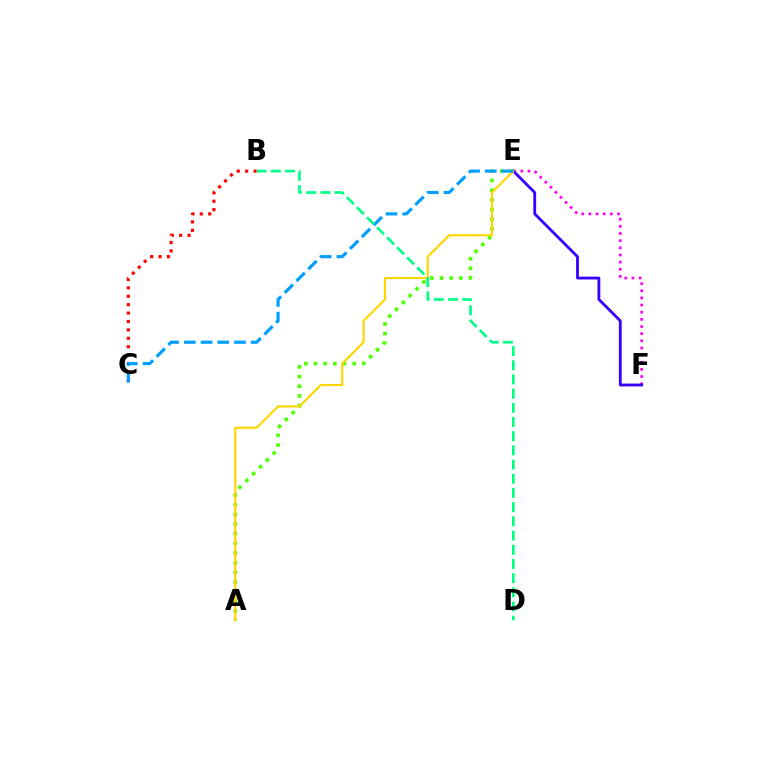{('E', 'F'): [{'color': '#ff00ed', 'line_style': 'dotted', 'thickness': 1.94}, {'color': '#3700ff', 'line_style': 'solid', 'thickness': 2.04}], ('B', 'C'): [{'color': '#ff0000', 'line_style': 'dotted', 'thickness': 2.28}], ('A', 'E'): [{'color': '#4fff00', 'line_style': 'dotted', 'thickness': 2.63}, {'color': '#ffd500', 'line_style': 'solid', 'thickness': 1.55}], ('C', 'E'): [{'color': '#009eff', 'line_style': 'dashed', 'thickness': 2.27}], ('B', 'D'): [{'color': '#00ff86', 'line_style': 'dashed', 'thickness': 1.93}]}